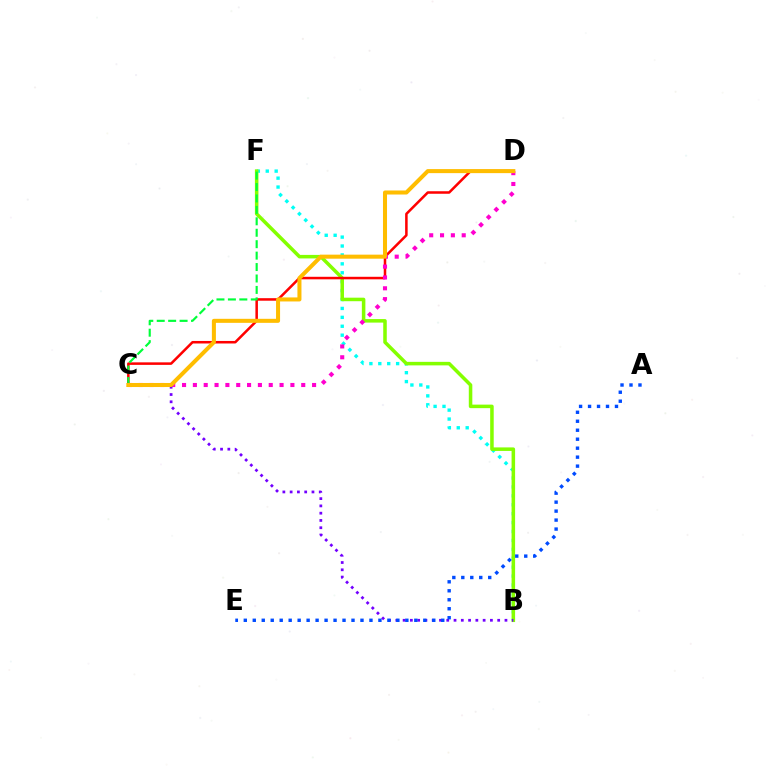{('B', 'F'): [{'color': '#00fff6', 'line_style': 'dotted', 'thickness': 2.42}, {'color': '#84ff00', 'line_style': 'solid', 'thickness': 2.54}], ('C', 'D'): [{'color': '#ff0000', 'line_style': 'solid', 'thickness': 1.82}, {'color': '#ff00cf', 'line_style': 'dotted', 'thickness': 2.94}, {'color': '#ffbd00', 'line_style': 'solid', 'thickness': 2.9}], ('B', 'C'): [{'color': '#7200ff', 'line_style': 'dotted', 'thickness': 1.98}], ('C', 'F'): [{'color': '#00ff39', 'line_style': 'dashed', 'thickness': 1.55}], ('A', 'E'): [{'color': '#004bff', 'line_style': 'dotted', 'thickness': 2.44}]}